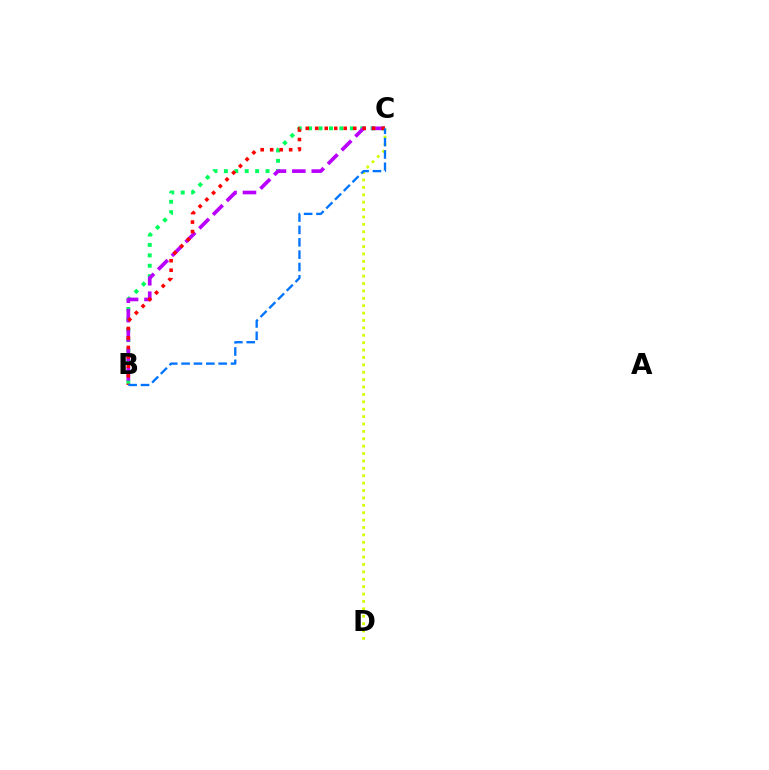{('C', 'D'): [{'color': '#d1ff00', 'line_style': 'dotted', 'thickness': 2.01}], ('B', 'C'): [{'color': '#00ff5c', 'line_style': 'dotted', 'thickness': 2.83}, {'color': '#b900ff', 'line_style': 'dashed', 'thickness': 2.64}, {'color': '#ff0000', 'line_style': 'dotted', 'thickness': 2.58}, {'color': '#0074ff', 'line_style': 'dashed', 'thickness': 1.68}]}